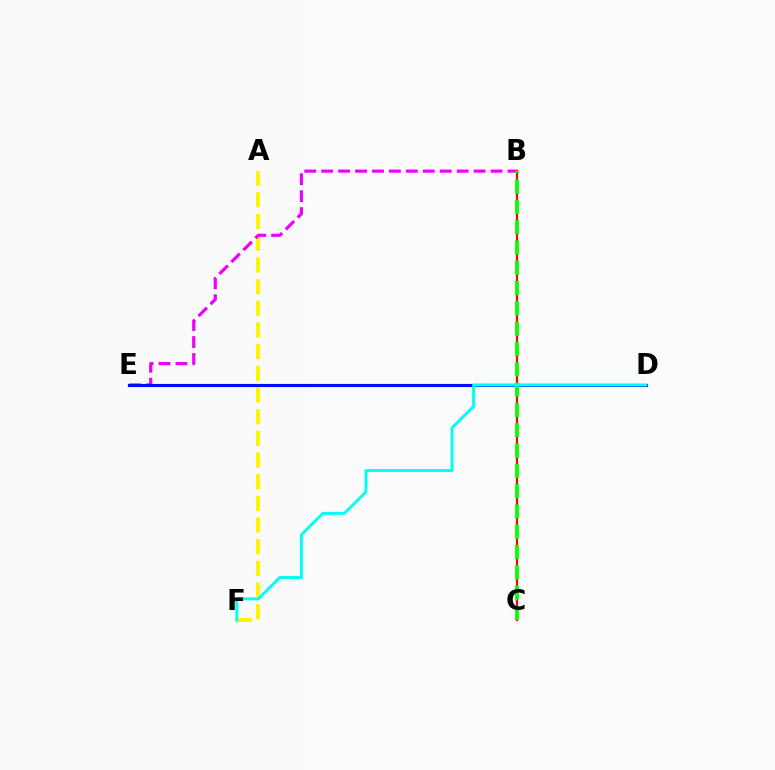{('A', 'F'): [{'color': '#fcf500', 'line_style': 'dashed', 'thickness': 2.94}], ('B', 'E'): [{'color': '#ee00ff', 'line_style': 'dashed', 'thickness': 2.3}], ('B', 'C'): [{'color': '#ff0000', 'line_style': 'solid', 'thickness': 1.55}, {'color': '#08ff00', 'line_style': 'dashed', 'thickness': 2.76}], ('D', 'E'): [{'color': '#0010ff', 'line_style': 'solid', 'thickness': 2.24}], ('D', 'F'): [{'color': '#00fff6', 'line_style': 'solid', 'thickness': 2.14}]}